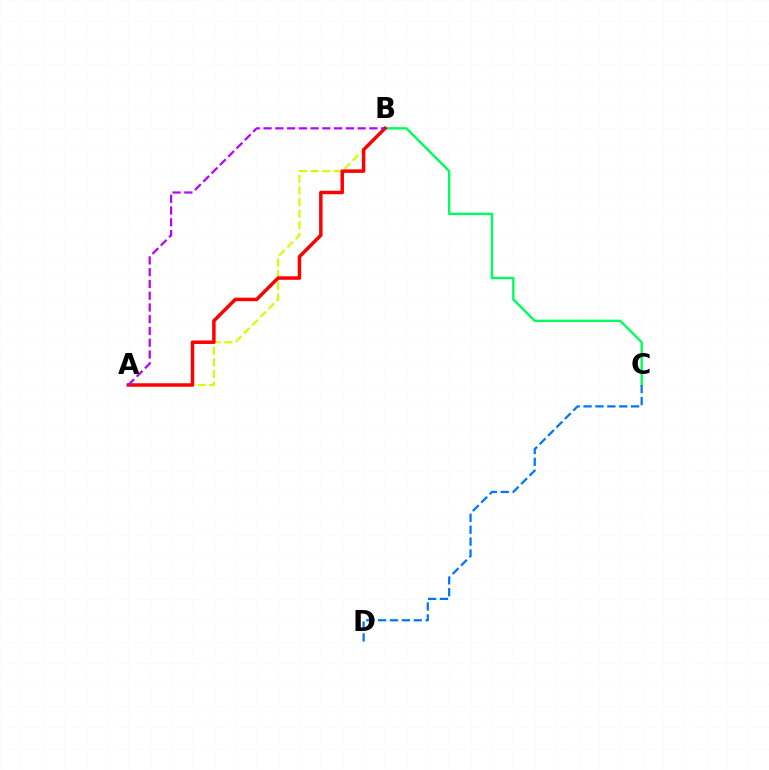{('B', 'C'): [{'color': '#00ff5c', 'line_style': 'solid', 'thickness': 1.73}], ('A', 'B'): [{'color': '#d1ff00', 'line_style': 'dashed', 'thickness': 1.57}, {'color': '#ff0000', 'line_style': 'solid', 'thickness': 2.51}, {'color': '#b900ff', 'line_style': 'dashed', 'thickness': 1.6}], ('C', 'D'): [{'color': '#0074ff', 'line_style': 'dashed', 'thickness': 1.62}]}